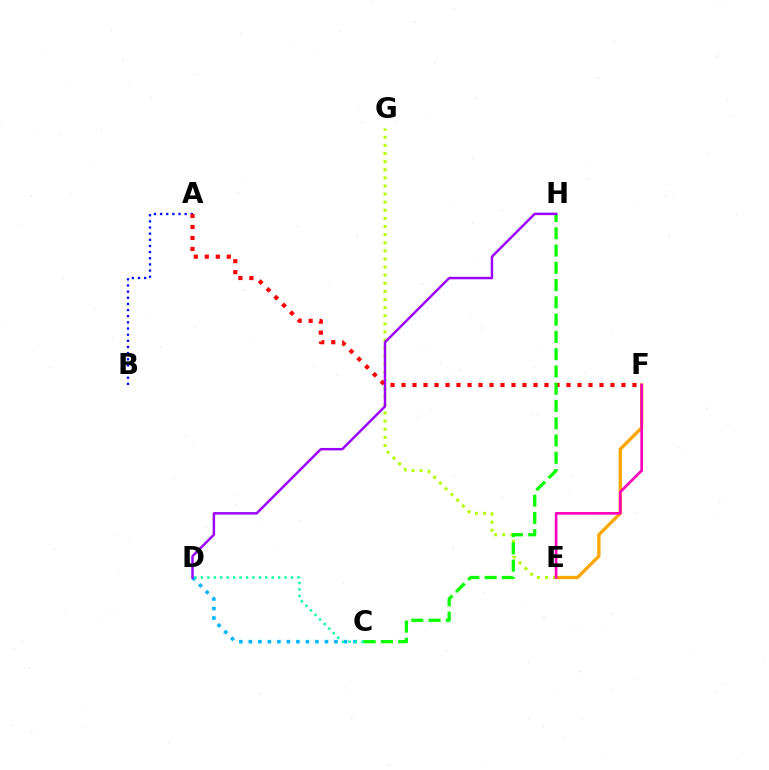{('E', 'F'): [{'color': '#ffa500', 'line_style': 'solid', 'thickness': 2.37}, {'color': '#ff00bd', 'line_style': 'solid', 'thickness': 1.92}], ('C', 'D'): [{'color': '#00b5ff', 'line_style': 'dotted', 'thickness': 2.59}, {'color': '#00ff9d', 'line_style': 'dotted', 'thickness': 1.75}], ('E', 'G'): [{'color': '#b3ff00', 'line_style': 'dotted', 'thickness': 2.2}], ('A', 'B'): [{'color': '#0010ff', 'line_style': 'dotted', 'thickness': 1.67}], ('A', 'F'): [{'color': '#ff0000', 'line_style': 'dotted', 'thickness': 2.99}], ('C', 'H'): [{'color': '#08ff00', 'line_style': 'dashed', 'thickness': 2.35}], ('D', 'H'): [{'color': '#9b00ff', 'line_style': 'solid', 'thickness': 1.77}]}